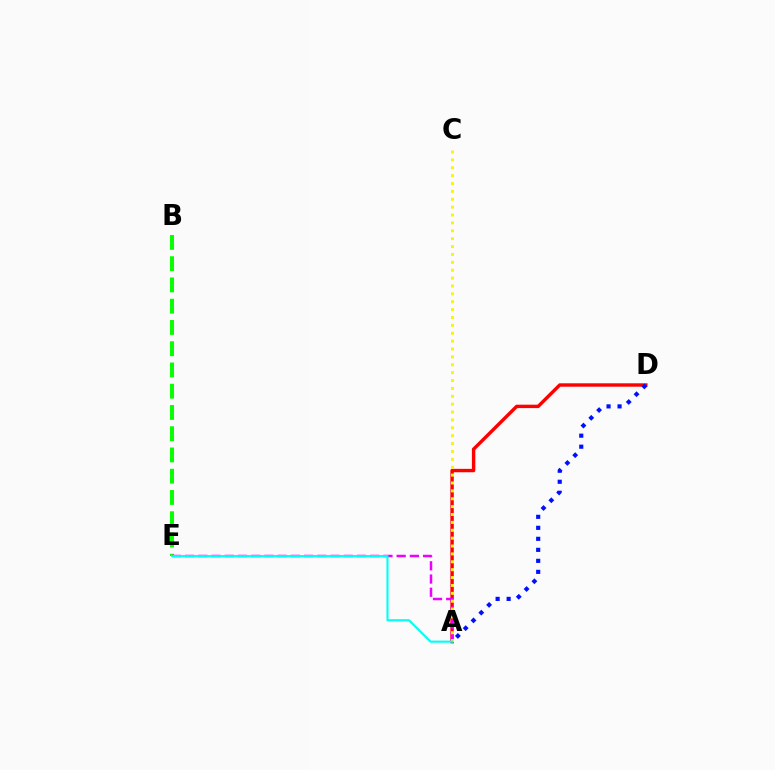{('A', 'D'): [{'color': '#ff0000', 'line_style': 'solid', 'thickness': 2.46}, {'color': '#0010ff', 'line_style': 'dotted', 'thickness': 2.99}], ('B', 'E'): [{'color': '#08ff00', 'line_style': 'dashed', 'thickness': 2.89}], ('A', 'E'): [{'color': '#ee00ff', 'line_style': 'dashed', 'thickness': 1.8}, {'color': '#00fff6', 'line_style': 'solid', 'thickness': 1.53}], ('A', 'C'): [{'color': '#fcf500', 'line_style': 'dotted', 'thickness': 2.14}]}